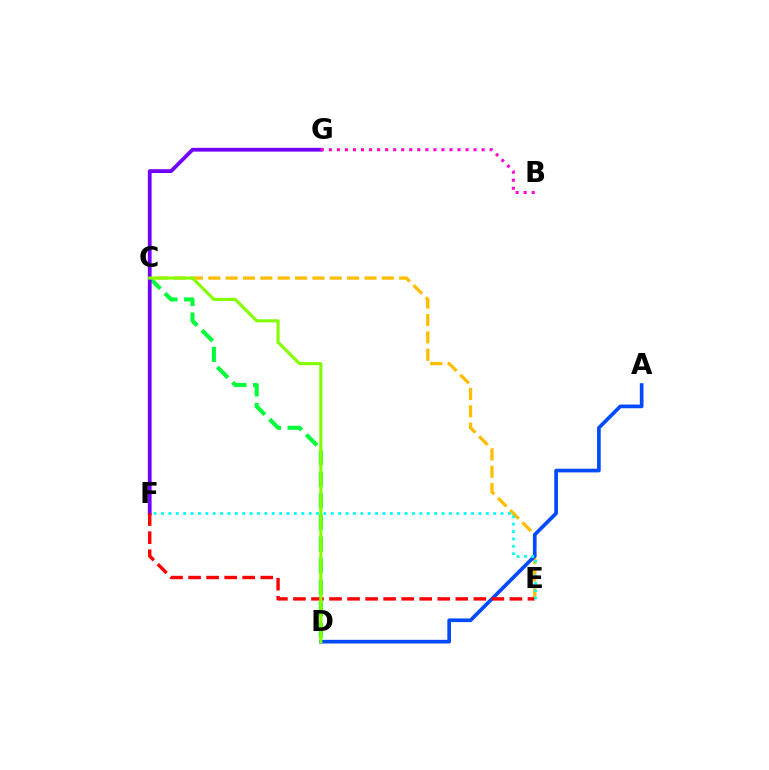{('C', 'E'): [{'color': '#ffbd00', 'line_style': 'dashed', 'thickness': 2.36}], ('C', 'D'): [{'color': '#00ff39', 'line_style': 'dashed', 'thickness': 2.93}, {'color': '#84ff00', 'line_style': 'solid', 'thickness': 2.24}], ('F', 'G'): [{'color': '#7200ff', 'line_style': 'solid', 'thickness': 2.72}], ('A', 'D'): [{'color': '#004bff', 'line_style': 'solid', 'thickness': 2.64}], ('E', 'F'): [{'color': '#ff0000', 'line_style': 'dashed', 'thickness': 2.45}, {'color': '#00fff6', 'line_style': 'dotted', 'thickness': 2.01}], ('B', 'G'): [{'color': '#ff00cf', 'line_style': 'dotted', 'thickness': 2.18}]}